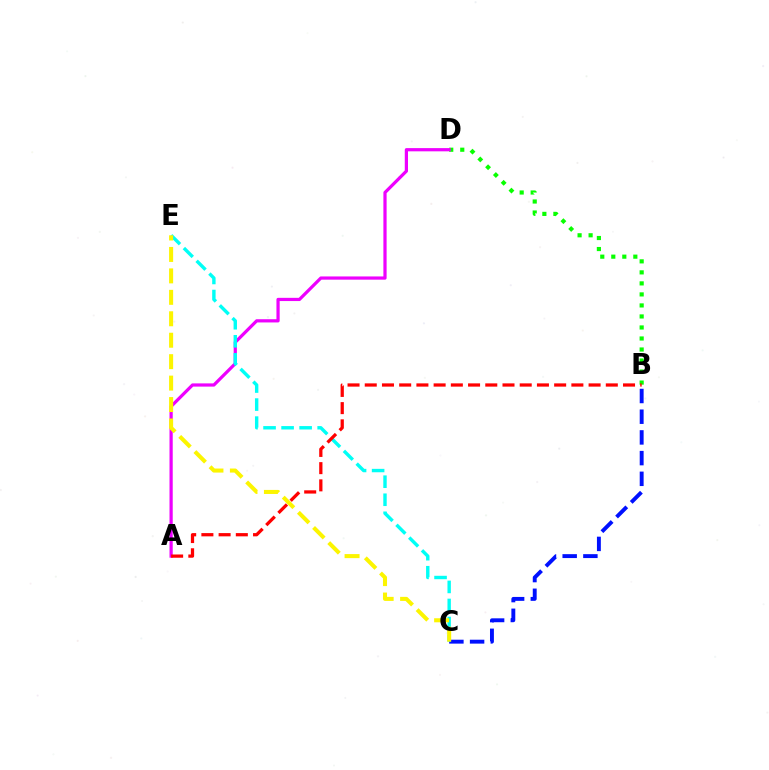{('B', 'D'): [{'color': '#08ff00', 'line_style': 'dotted', 'thickness': 2.99}], ('A', 'D'): [{'color': '#ee00ff', 'line_style': 'solid', 'thickness': 2.32}], ('B', 'C'): [{'color': '#0010ff', 'line_style': 'dashed', 'thickness': 2.81}], ('C', 'E'): [{'color': '#00fff6', 'line_style': 'dashed', 'thickness': 2.45}, {'color': '#fcf500', 'line_style': 'dashed', 'thickness': 2.91}], ('A', 'B'): [{'color': '#ff0000', 'line_style': 'dashed', 'thickness': 2.34}]}